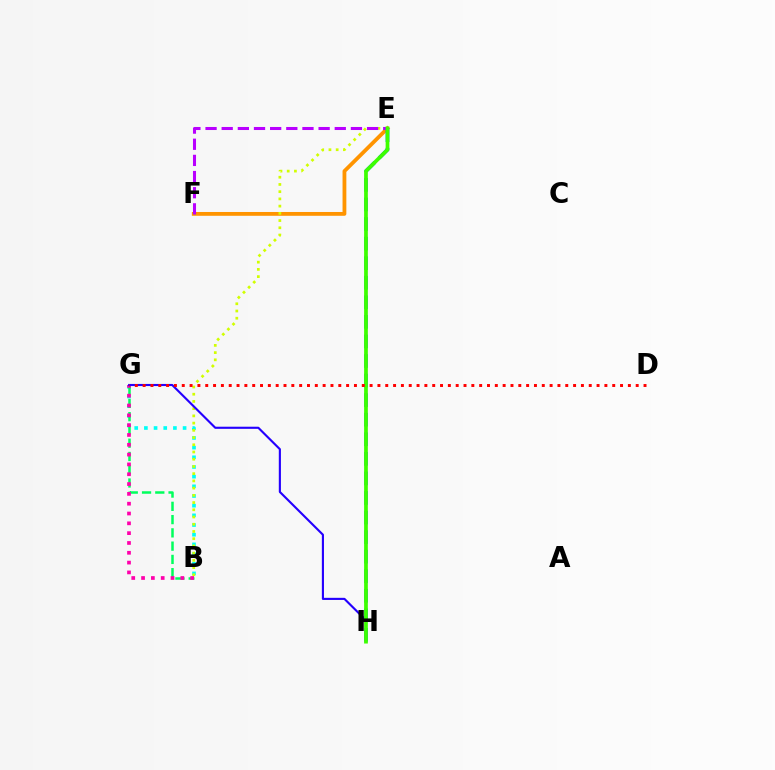{('B', 'G'): [{'color': '#00fff6', 'line_style': 'dotted', 'thickness': 2.63}, {'color': '#00ff5c', 'line_style': 'dashed', 'thickness': 1.8}, {'color': '#ff00ac', 'line_style': 'dotted', 'thickness': 2.67}], ('E', 'F'): [{'color': '#ff9400', 'line_style': 'solid', 'thickness': 2.74}, {'color': '#b900ff', 'line_style': 'dashed', 'thickness': 2.19}], ('B', 'E'): [{'color': '#d1ff00', 'line_style': 'dotted', 'thickness': 1.96}], ('E', 'H'): [{'color': '#0074ff', 'line_style': 'dashed', 'thickness': 2.66}, {'color': '#3dff00', 'line_style': 'solid', 'thickness': 2.68}], ('G', 'H'): [{'color': '#2500ff', 'line_style': 'solid', 'thickness': 1.53}], ('D', 'G'): [{'color': '#ff0000', 'line_style': 'dotted', 'thickness': 2.13}]}